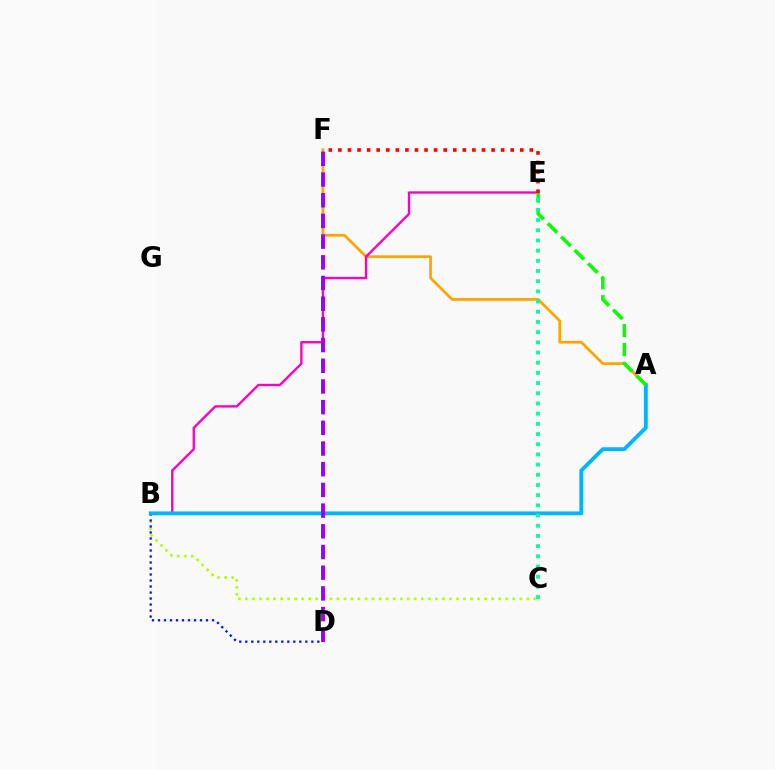{('A', 'F'): [{'color': '#ffa500', 'line_style': 'solid', 'thickness': 1.97}], ('B', 'C'): [{'color': '#b3ff00', 'line_style': 'dotted', 'thickness': 1.91}], ('B', 'D'): [{'color': '#0010ff', 'line_style': 'dotted', 'thickness': 1.63}], ('B', 'E'): [{'color': '#ff00bd', 'line_style': 'solid', 'thickness': 1.69}], ('A', 'B'): [{'color': '#00b5ff', 'line_style': 'solid', 'thickness': 2.76}], ('A', 'E'): [{'color': '#08ff00', 'line_style': 'dashed', 'thickness': 2.57}], ('E', 'F'): [{'color': '#ff0000', 'line_style': 'dotted', 'thickness': 2.6}], ('C', 'E'): [{'color': '#00ff9d', 'line_style': 'dotted', 'thickness': 2.77}], ('D', 'F'): [{'color': '#9b00ff', 'line_style': 'dashed', 'thickness': 2.81}]}